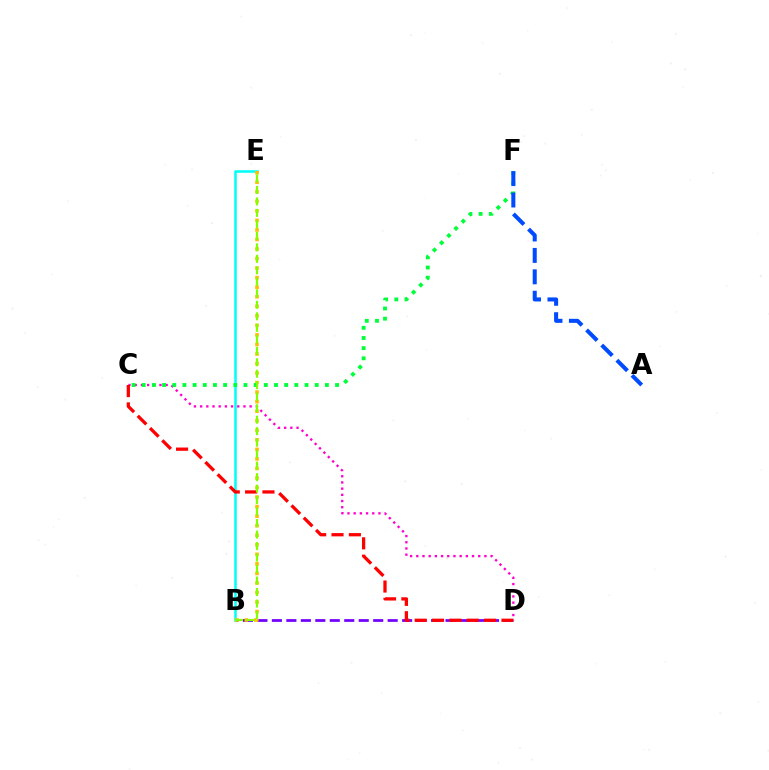{('B', 'D'): [{'color': '#7200ff', 'line_style': 'dashed', 'thickness': 1.97}], ('B', 'E'): [{'color': '#00fff6', 'line_style': 'solid', 'thickness': 1.83}, {'color': '#ffbd00', 'line_style': 'dotted', 'thickness': 2.59}, {'color': '#84ff00', 'line_style': 'dashed', 'thickness': 1.56}], ('C', 'D'): [{'color': '#ff00cf', 'line_style': 'dotted', 'thickness': 1.68}, {'color': '#ff0000', 'line_style': 'dashed', 'thickness': 2.36}], ('C', 'F'): [{'color': '#00ff39', 'line_style': 'dotted', 'thickness': 2.76}], ('A', 'F'): [{'color': '#004bff', 'line_style': 'dashed', 'thickness': 2.91}]}